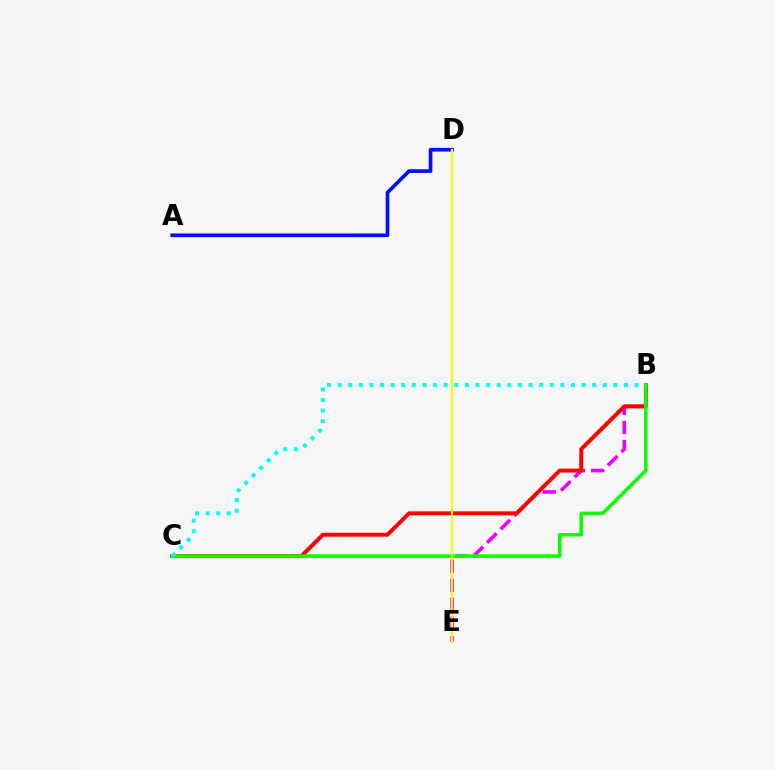{('B', 'E'): [{'color': '#ee00ff', 'line_style': 'dashed', 'thickness': 2.59}], ('B', 'C'): [{'color': '#ff0000', 'line_style': 'solid', 'thickness': 2.85}, {'color': '#08ff00', 'line_style': 'solid', 'thickness': 2.54}, {'color': '#00fff6', 'line_style': 'dotted', 'thickness': 2.88}], ('A', 'D'): [{'color': '#0010ff', 'line_style': 'solid', 'thickness': 2.64}], ('D', 'E'): [{'color': '#fcf500', 'line_style': 'solid', 'thickness': 1.57}]}